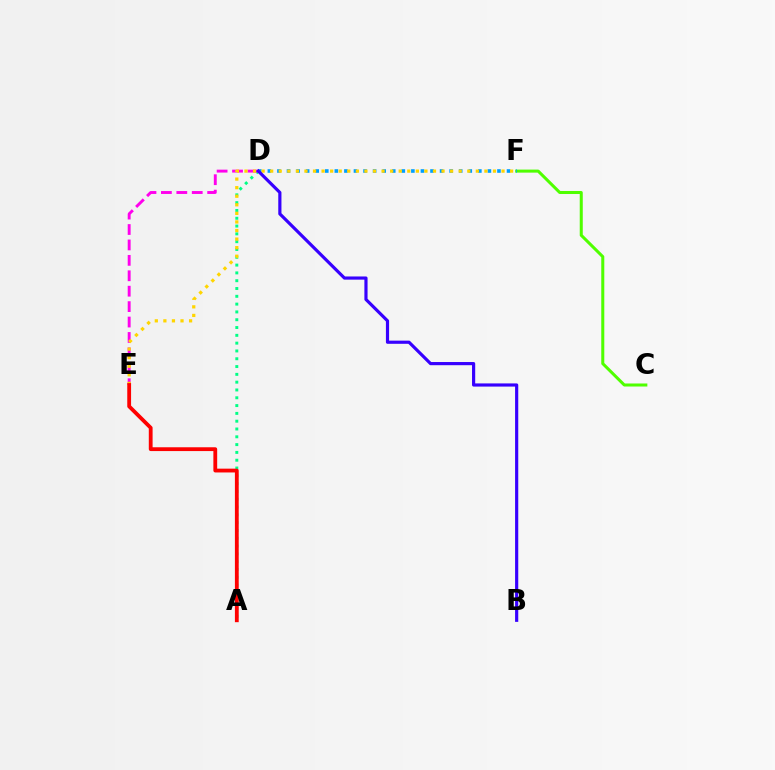{('C', 'F'): [{'color': '#4fff00', 'line_style': 'solid', 'thickness': 2.18}], ('D', 'F'): [{'color': '#009eff', 'line_style': 'dotted', 'thickness': 2.6}], ('A', 'D'): [{'color': '#00ff86', 'line_style': 'dotted', 'thickness': 2.12}], ('D', 'E'): [{'color': '#ff00ed', 'line_style': 'dashed', 'thickness': 2.09}], ('E', 'F'): [{'color': '#ffd500', 'line_style': 'dotted', 'thickness': 2.33}], ('A', 'E'): [{'color': '#ff0000', 'line_style': 'solid', 'thickness': 2.74}], ('B', 'D'): [{'color': '#3700ff', 'line_style': 'solid', 'thickness': 2.28}]}